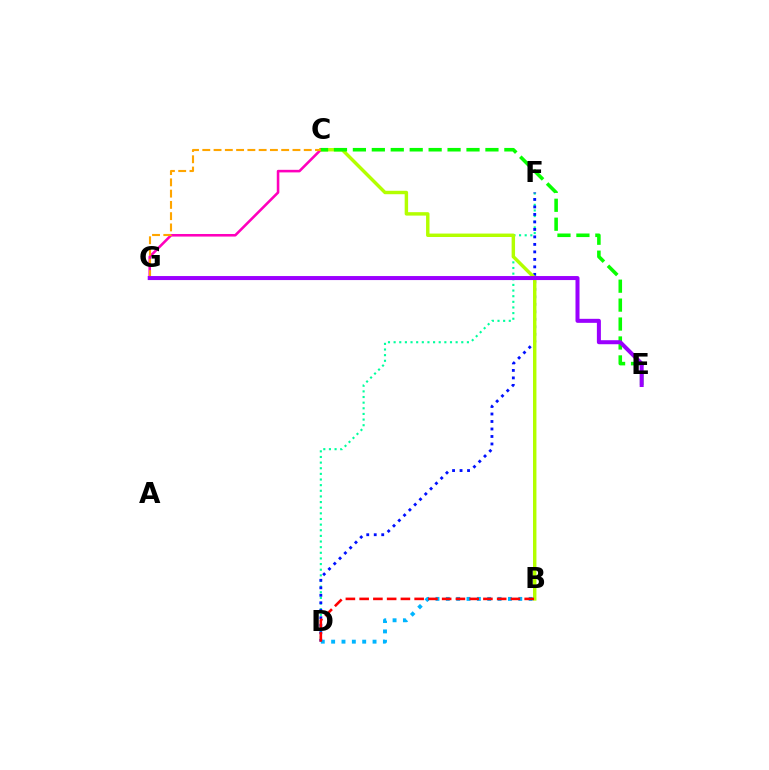{('D', 'F'): [{'color': '#00ff9d', 'line_style': 'dotted', 'thickness': 1.53}, {'color': '#0010ff', 'line_style': 'dotted', 'thickness': 2.04}], ('B', 'C'): [{'color': '#b3ff00', 'line_style': 'solid', 'thickness': 2.47}], ('C', 'G'): [{'color': '#ff00bd', 'line_style': 'solid', 'thickness': 1.85}, {'color': '#ffa500', 'line_style': 'dashed', 'thickness': 1.53}], ('C', 'E'): [{'color': '#08ff00', 'line_style': 'dashed', 'thickness': 2.57}], ('B', 'D'): [{'color': '#00b5ff', 'line_style': 'dotted', 'thickness': 2.81}, {'color': '#ff0000', 'line_style': 'dashed', 'thickness': 1.87}], ('E', 'G'): [{'color': '#9b00ff', 'line_style': 'solid', 'thickness': 2.89}]}